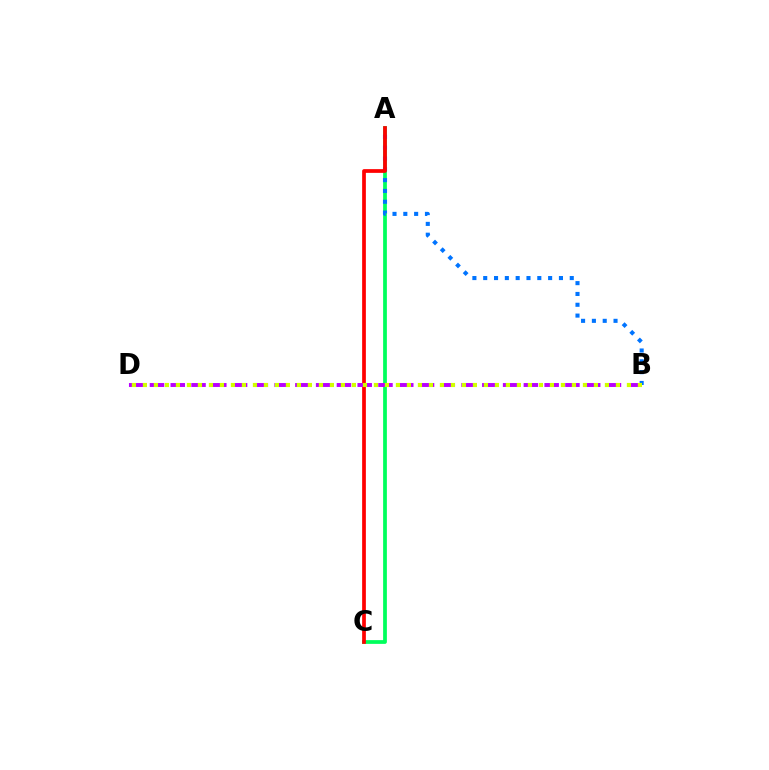{('A', 'C'): [{'color': '#00ff5c', 'line_style': 'solid', 'thickness': 2.7}, {'color': '#ff0000', 'line_style': 'solid', 'thickness': 2.69}], ('A', 'B'): [{'color': '#0074ff', 'line_style': 'dotted', 'thickness': 2.94}], ('B', 'D'): [{'color': '#b900ff', 'line_style': 'dashed', 'thickness': 2.82}, {'color': '#d1ff00', 'line_style': 'dotted', 'thickness': 2.99}]}